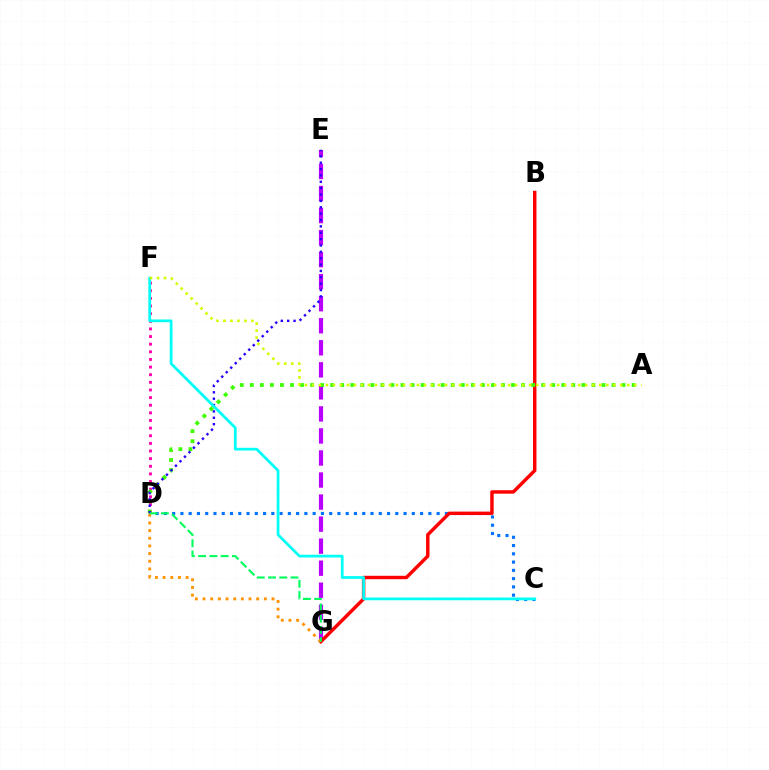{('C', 'D'): [{'color': '#0074ff', 'line_style': 'dotted', 'thickness': 2.25}], ('E', 'G'): [{'color': '#b900ff', 'line_style': 'dashed', 'thickness': 2.99}], ('D', 'F'): [{'color': '#ff00ac', 'line_style': 'dotted', 'thickness': 2.07}], ('B', 'G'): [{'color': '#ff0000', 'line_style': 'solid', 'thickness': 2.48}], ('A', 'D'): [{'color': '#3dff00', 'line_style': 'dotted', 'thickness': 2.73}], ('D', 'E'): [{'color': '#2500ff', 'line_style': 'dotted', 'thickness': 1.73}], ('D', 'G'): [{'color': '#ff9400', 'line_style': 'dotted', 'thickness': 2.08}, {'color': '#00ff5c', 'line_style': 'dashed', 'thickness': 1.53}], ('C', 'F'): [{'color': '#00fff6', 'line_style': 'solid', 'thickness': 1.97}], ('A', 'F'): [{'color': '#d1ff00', 'line_style': 'dotted', 'thickness': 1.9}]}